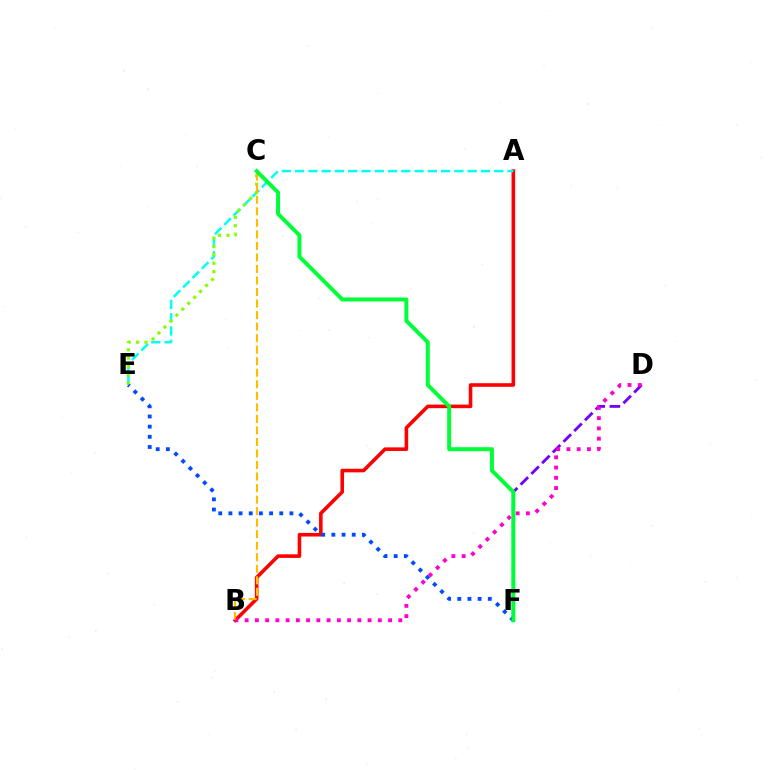{('A', 'B'): [{'color': '#ff0000', 'line_style': 'solid', 'thickness': 2.59}], ('D', 'F'): [{'color': '#7200ff', 'line_style': 'dashed', 'thickness': 2.06}], ('A', 'E'): [{'color': '#00fff6', 'line_style': 'dashed', 'thickness': 1.8}], ('C', 'E'): [{'color': '#84ff00', 'line_style': 'dotted', 'thickness': 2.28}], ('B', 'C'): [{'color': '#ffbd00', 'line_style': 'dashed', 'thickness': 1.57}], ('E', 'F'): [{'color': '#004bff', 'line_style': 'dotted', 'thickness': 2.76}], ('B', 'D'): [{'color': '#ff00cf', 'line_style': 'dotted', 'thickness': 2.78}], ('C', 'F'): [{'color': '#00ff39', 'line_style': 'solid', 'thickness': 2.86}]}